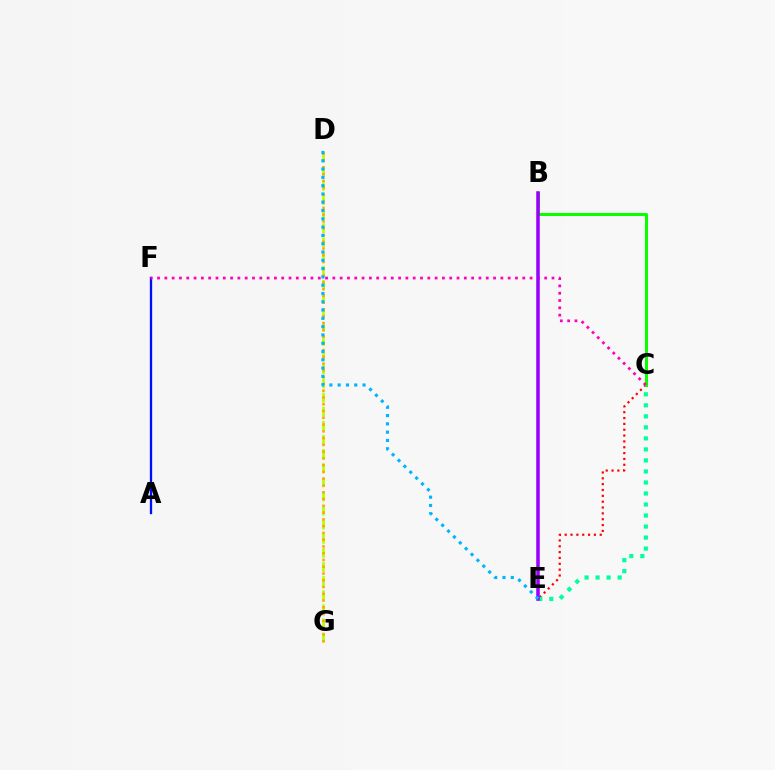{('D', 'G'): [{'color': '#b3ff00', 'line_style': 'dashed', 'thickness': 1.92}, {'color': '#ffa500', 'line_style': 'dotted', 'thickness': 1.84}], ('C', 'E'): [{'color': '#ff0000', 'line_style': 'dotted', 'thickness': 1.59}, {'color': '#00ff9d', 'line_style': 'dotted', 'thickness': 2.99}], ('B', 'C'): [{'color': '#08ff00', 'line_style': 'solid', 'thickness': 2.17}], ('A', 'F'): [{'color': '#0010ff', 'line_style': 'solid', 'thickness': 1.68}], ('C', 'F'): [{'color': '#ff00bd', 'line_style': 'dotted', 'thickness': 1.98}], ('B', 'E'): [{'color': '#9b00ff', 'line_style': 'solid', 'thickness': 2.55}], ('D', 'E'): [{'color': '#00b5ff', 'line_style': 'dotted', 'thickness': 2.25}]}